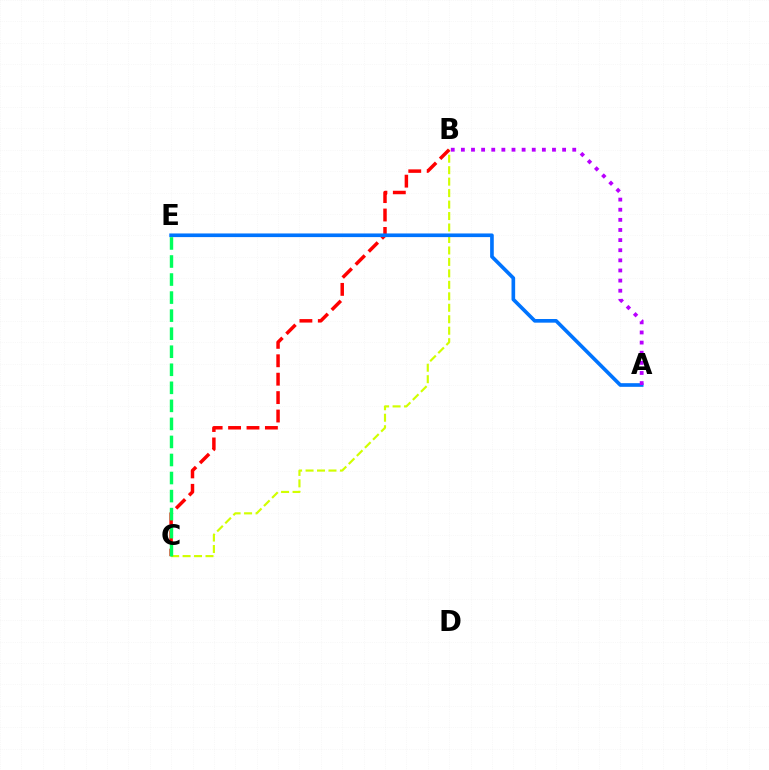{('B', 'C'): [{'color': '#d1ff00', 'line_style': 'dashed', 'thickness': 1.56}, {'color': '#ff0000', 'line_style': 'dashed', 'thickness': 2.5}], ('A', 'E'): [{'color': '#0074ff', 'line_style': 'solid', 'thickness': 2.63}], ('A', 'B'): [{'color': '#b900ff', 'line_style': 'dotted', 'thickness': 2.75}], ('C', 'E'): [{'color': '#00ff5c', 'line_style': 'dashed', 'thickness': 2.45}]}